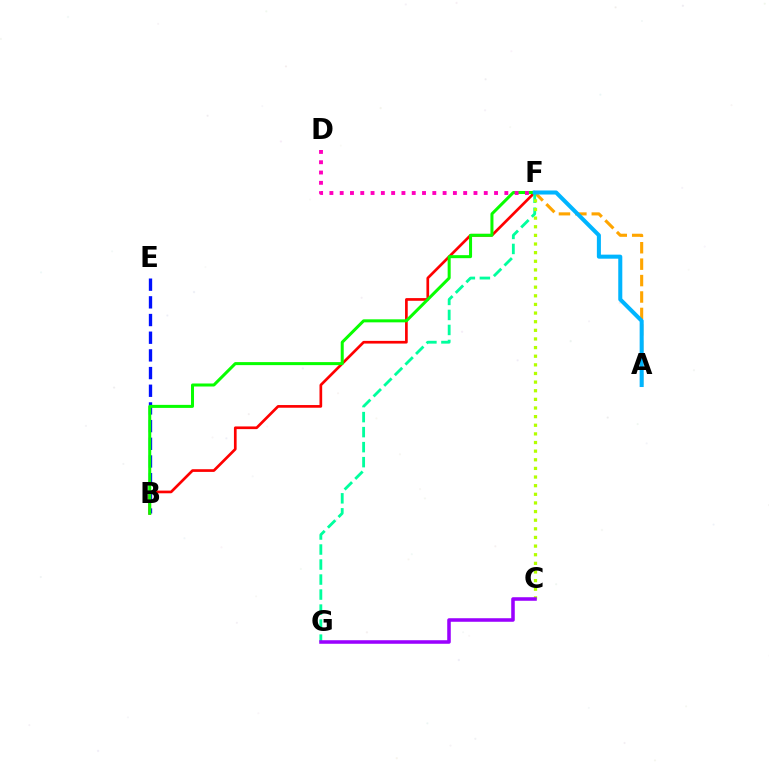{('B', 'E'): [{'color': '#0010ff', 'line_style': 'dashed', 'thickness': 2.4}], ('A', 'F'): [{'color': '#ffa500', 'line_style': 'dashed', 'thickness': 2.23}, {'color': '#00b5ff', 'line_style': 'solid', 'thickness': 2.91}], ('B', 'F'): [{'color': '#ff0000', 'line_style': 'solid', 'thickness': 1.93}, {'color': '#08ff00', 'line_style': 'solid', 'thickness': 2.17}], ('F', 'G'): [{'color': '#00ff9d', 'line_style': 'dashed', 'thickness': 2.04}], ('C', 'F'): [{'color': '#b3ff00', 'line_style': 'dotted', 'thickness': 2.34}], ('C', 'G'): [{'color': '#9b00ff', 'line_style': 'solid', 'thickness': 2.55}], ('D', 'F'): [{'color': '#ff00bd', 'line_style': 'dotted', 'thickness': 2.8}]}